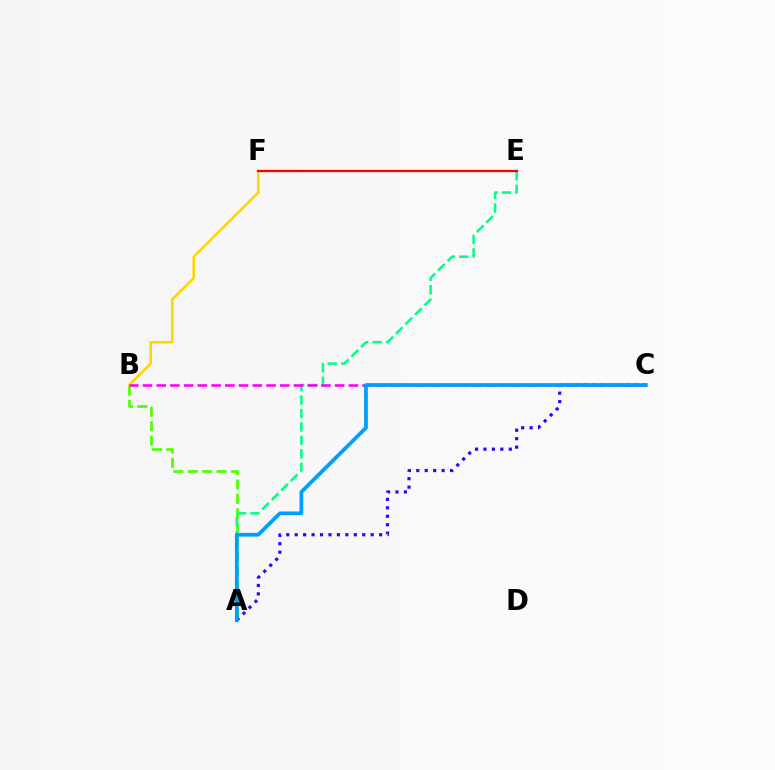{('A', 'B'): [{'color': '#4fff00', 'line_style': 'dashed', 'thickness': 1.96}], ('A', 'E'): [{'color': '#00ff86', 'line_style': 'dashed', 'thickness': 1.83}], ('B', 'F'): [{'color': '#ffd500', 'line_style': 'solid', 'thickness': 1.83}], ('B', 'C'): [{'color': '#ff00ed', 'line_style': 'dashed', 'thickness': 1.87}], ('A', 'C'): [{'color': '#3700ff', 'line_style': 'dotted', 'thickness': 2.29}, {'color': '#009eff', 'line_style': 'solid', 'thickness': 2.7}], ('E', 'F'): [{'color': '#ff0000', 'line_style': 'solid', 'thickness': 1.65}]}